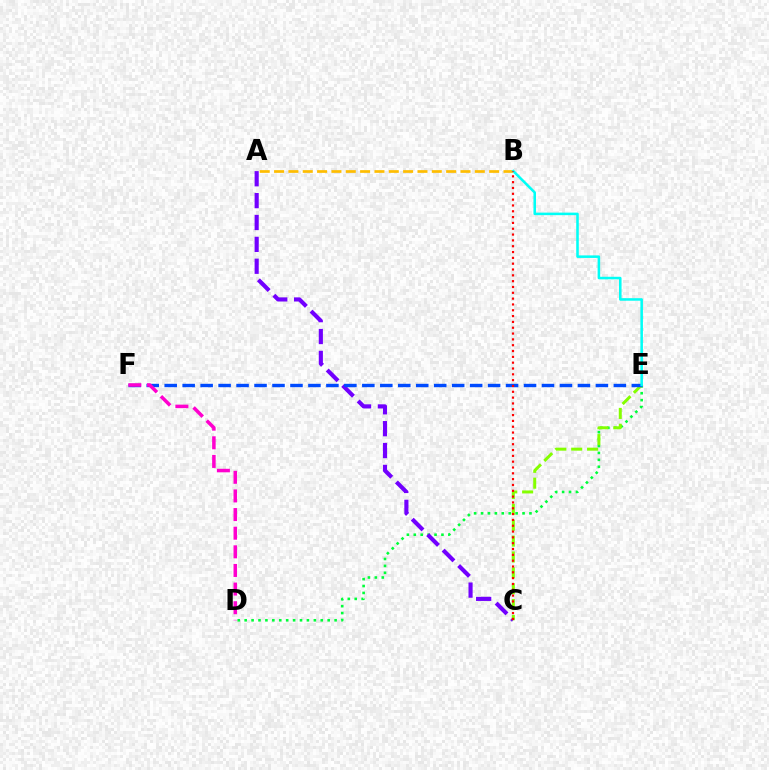{('A', 'B'): [{'color': '#ffbd00', 'line_style': 'dashed', 'thickness': 1.95}], ('D', 'E'): [{'color': '#00ff39', 'line_style': 'dotted', 'thickness': 1.88}], ('A', 'C'): [{'color': '#7200ff', 'line_style': 'dashed', 'thickness': 2.97}], ('C', 'E'): [{'color': '#84ff00', 'line_style': 'dashed', 'thickness': 2.16}], ('E', 'F'): [{'color': '#004bff', 'line_style': 'dashed', 'thickness': 2.44}], ('B', 'E'): [{'color': '#00fff6', 'line_style': 'solid', 'thickness': 1.83}], ('B', 'C'): [{'color': '#ff0000', 'line_style': 'dotted', 'thickness': 1.58}], ('D', 'F'): [{'color': '#ff00cf', 'line_style': 'dashed', 'thickness': 2.53}]}